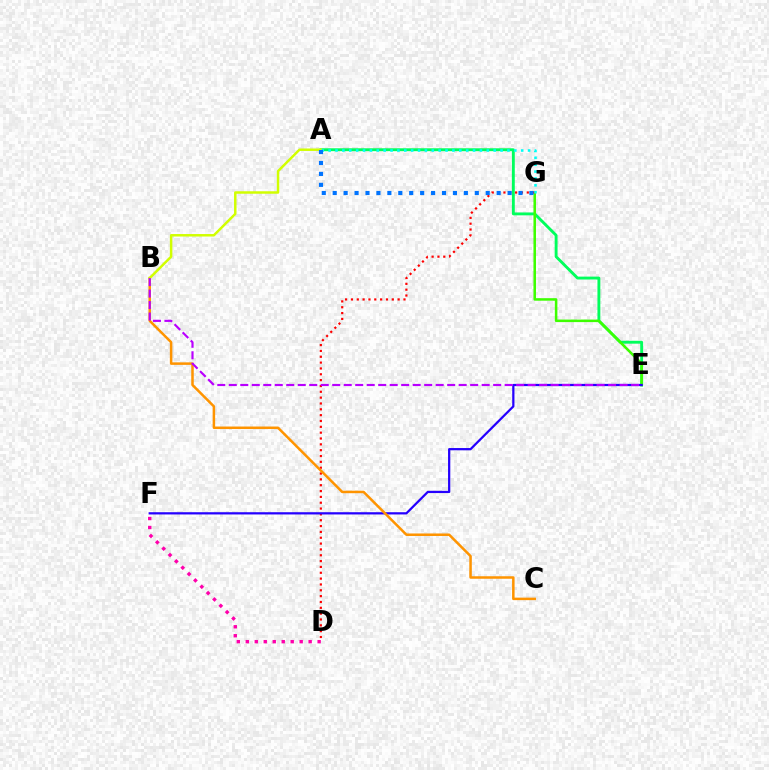{('A', 'E'): [{'color': '#00ff5c', 'line_style': 'solid', 'thickness': 2.07}], ('E', 'G'): [{'color': '#3dff00', 'line_style': 'solid', 'thickness': 1.83}], ('D', 'G'): [{'color': '#ff0000', 'line_style': 'dotted', 'thickness': 1.59}], ('D', 'F'): [{'color': '#ff00ac', 'line_style': 'dotted', 'thickness': 2.44}], ('E', 'F'): [{'color': '#2500ff', 'line_style': 'solid', 'thickness': 1.61}], ('B', 'C'): [{'color': '#ff9400', 'line_style': 'solid', 'thickness': 1.81}], ('A', 'B'): [{'color': '#d1ff00', 'line_style': 'solid', 'thickness': 1.78}], ('B', 'E'): [{'color': '#b900ff', 'line_style': 'dashed', 'thickness': 1.56}], ('A', 'G'): [{'color': '#00fff6', 'line_style': 'dotted', 'thickness': 1.87}, {'color': '#0074ff', 'line_style': 'dotted', 'thickness': 2.97}]}